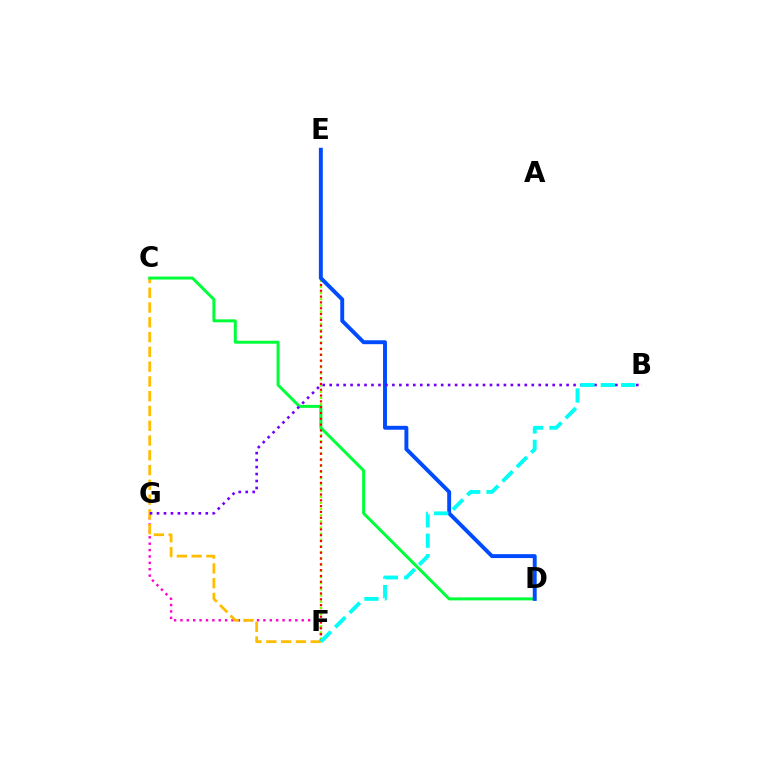{('F', 'G'): [{'color': '#ff00cf', 'line_style': 'dotted', 'thickness': 1.73}], ('E', 'F'): [{'color': '#84ff00', 'line_style': 'dotted', 'thickness': 1.68}, {'color': '#ff0000', 'line_style': 'dotted', 'thickness': 1.58}], ('C', 'F'): [{'color': '#ffbd00', 'line_style': 'dashed', 'thickness': 2.01}], ('C', 'D'): [{'color': '#00ff39', 'line_style': 'solid', 'thickness': 2.15}], ('D', 'E'): [{'color': '#004bff', 'line_style': 'solid', 'thickness': 2.82}], ('B', 'G'): [{'color': '#7200ff', 'line_style': 'dotted', 'thickness': 1.89}], ('B', 'F'): [{'color': '#00fff6', 'line_style': 'dashed', 'thickness': 2.77}]}